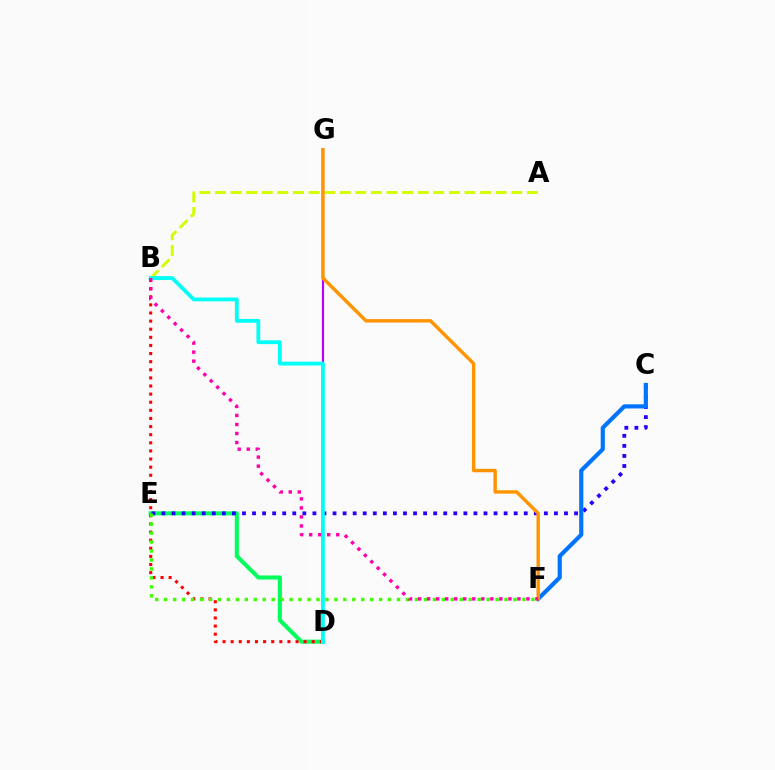{('A', 'B'): [{'color': '#d1ff00', 'line_style': 'dashed', 'thickness': 2.12}], ('D', 'G'): [{'color': '#b900ff', 'line_style': 'solid', 'thickness': 1.56}], ('D', 'E'): [{'color': '#00ff5c', 'line_style': 'solid', 'thickness': 2.93}], ('B', 'D'): [{'color': '#ff0000', 'line_style': 'dotted', 'thickness': 2.2}, {'color': '#00fff6', 'line_style': 'solid', 'thickness': 2.74}], ('C', 'E'): [{'color': '#2500ff', 'line_style': 'dotted', 'thickness': 2.73}], ('C', 'F'): [{'color': '#0074ff', 'line_style': 'solid', 'thickness': 2.99}], ('E', 'F'): [{'color': '#3dff00', 'line_style': 'dotted', 'thickness': 2.43}], ('F', 'G'): [{'color': '#ff9400', 'line_style': 'solid', 'thickness': 2.46}], ('B', 'F'): [{'color': '#ff00ac', 'line_style': 'dotted', 'thickness': 2.45}]}